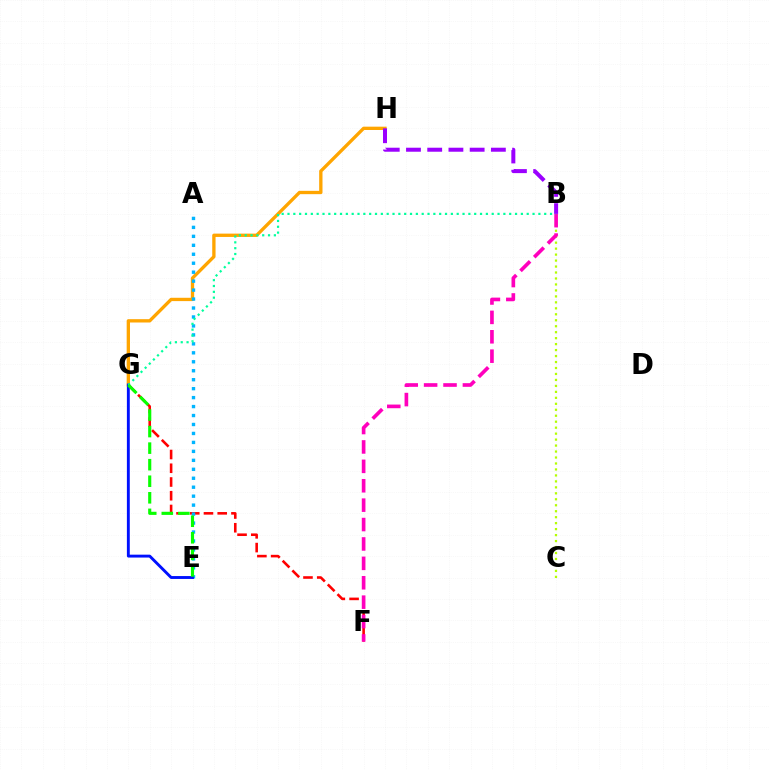{('G', 'H'): [{'color': '#ffa500', 'line_style': 'solid', 'thickness': 2.39}], ('F', 'G'): [{'color': '#ff0000', 'line_style': 'dashed', 'thickness': 1.87}], ('B', 'C'): [{'color': '#b3ff00', 'line_style': 'dotted', 'thickness': 1.62}], ('B', 'F'): [{'color': '#ff00bd', 'line_style': 'dashed', 'thickness': 2.64}], ('A', 'E'): [{'color': '#00b5ff', 'line_style': 'dotted', 'thickness': 2.43}], ('E', 'G'): [{'color': '#0010ff', 'line_style': 'solid', 'thickness': 2.08}, {'color': '#08ff00', 'line_style': 'dashed', 'thickness': 2.25}], ('B', 'G'): [{'color': '#00ff9d', 'line_style': 'dotted', 'thickness': 1.59}], ('B', 'H'): [{'color': '#9b00ff', 'line_style': 'dashed', 'thickness': 2.88}]}